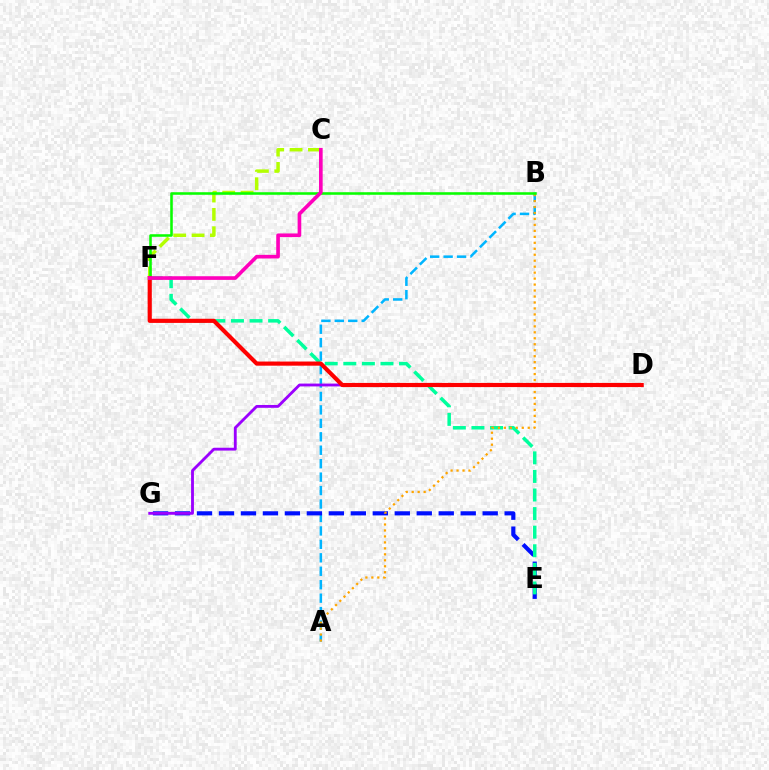{('A', 'B'): [{'color': '#00b5ff', 'line_style': 'dashed', 'thickness': 1.83}, {'color': '#ffa500', 'line_style': 'dotted', 'thickness': 1.62}], ('E', 'G'): [{'color': '#0010ff', 'line_style': 'dashed', 'thickness': 2.99}], ('E', 'F'): [{'color': '#00ff9d', 'line_style': 'dashed', 'thickness': 2.52}], ('C', 'F'): [{'color': '#b3ff00', 'line_style': 'dashed', 'thickness': 2.49}, {'color': '#ff00bd', 'line_style': 'solid', 'thickness': 2.63}], ('D', 'G'): [{'color': '#9b00ff', 'line_style': 'solid', 'thickness': 2.04}], ('B', 'F'): [{'color': '#08ff00', 'line_style': 'solid', 'thickness': 1.84}], ('D', 'F'): [{'color': '#ff0000', 'line_style': 'solid', 'thickness': 2.98}]}